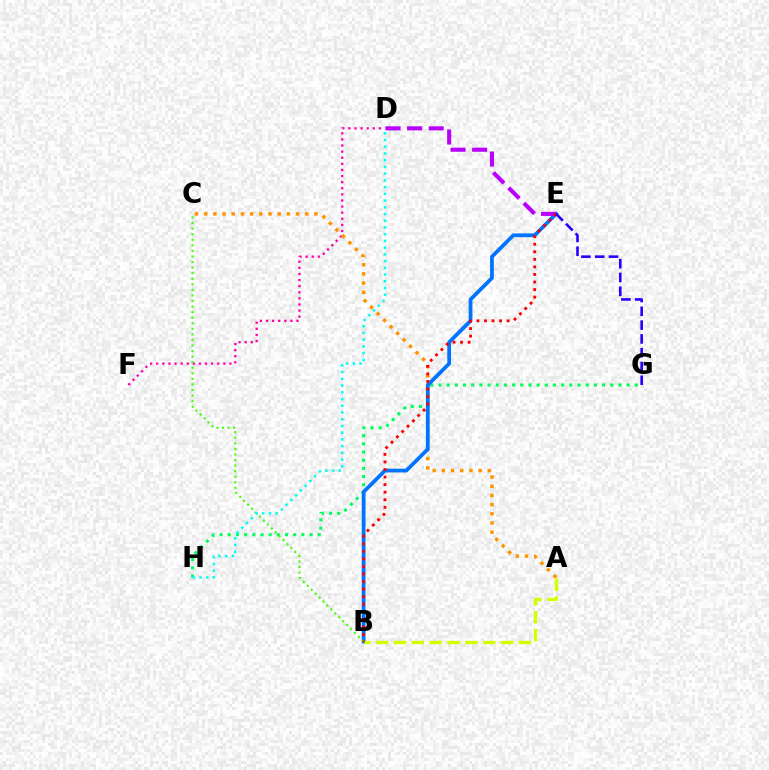{('D', 'F'): [{'color': '#ff00ac', 'line_style': 'dotted', 'thickness': 1.66}], ('G', 'H'): [{'color': '#00ff5c', 'line_style': 'dotted', 'thickness': 2.22}], ('A', 'C'): [{'color': '#ff9400', 'line_style': 'dotted', 'thickness': 2.5}], ('B', 'E'): [{'color': '#0074ff', 'line_style': 'solid', 'thickness': 2.71}, {'color': '#ff0000', 'line_style': 'dotted', 'thickness': 2.05}], ('D', 'E'): [{'color': '#b900ff', 'line_style': 'dashed', 'thickness': 2.94}], ('B', 'C'): [{'color': '#3dff00', 'line_style': 'dotted', 'thickness': 1.51}], ('A', 'B'): [{'color': '#d1ff00', 'line_style': 'dashed', 'thickness': 2.43}], ('E', 'G'): [{'color': '#2500ff', 'line_style': 'dashed', 'thickness': 1.88}], ('D', 'H'): [{'color': '#00fff6', 'line_style': 'dotted', 'thickness': 1.83}]}